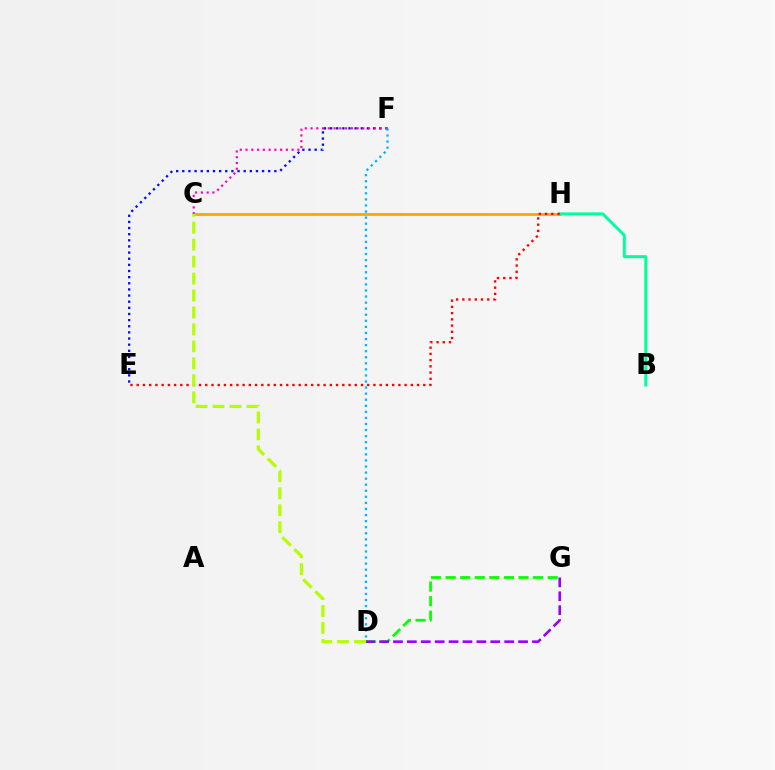{('C', 'H'): [{'color': '#ffa500', 'line_style': 'solid', 'thickness': 1.99}], ('B', 'H'): [{'color': '#00ff9d', 'line_style': 'solid', 'thickness': 2.16}], ('E', 'H'): [{'color': '#ff0000', 'line_style': 'dotted', 'thickness': 1.69}], ('E', 'F'): [{'color': '#0010ff', 'line_style': 'dotted', 'thickness': 1.67}], ('C', 'F'): [{'color': '#ff00bd', 'line_style': 'dotted', 'thickness': 1.56}], ('D', 'G'): [{'color': '#08ff00', 'line_style': 'dashed', 'thickness': 1.98}, {'color': '#9b00ff', 'line_style': 'dashed', 'thickness': 1.89}], ('C', 'D'): [{'color': '#b3ff00', 'line_style': 'dashed', 'thickness': 2.3}], ('D', 'F'): [{'color': '#00b5ff', 'line_style': 'dotted', 'thickness': 1.65}]}